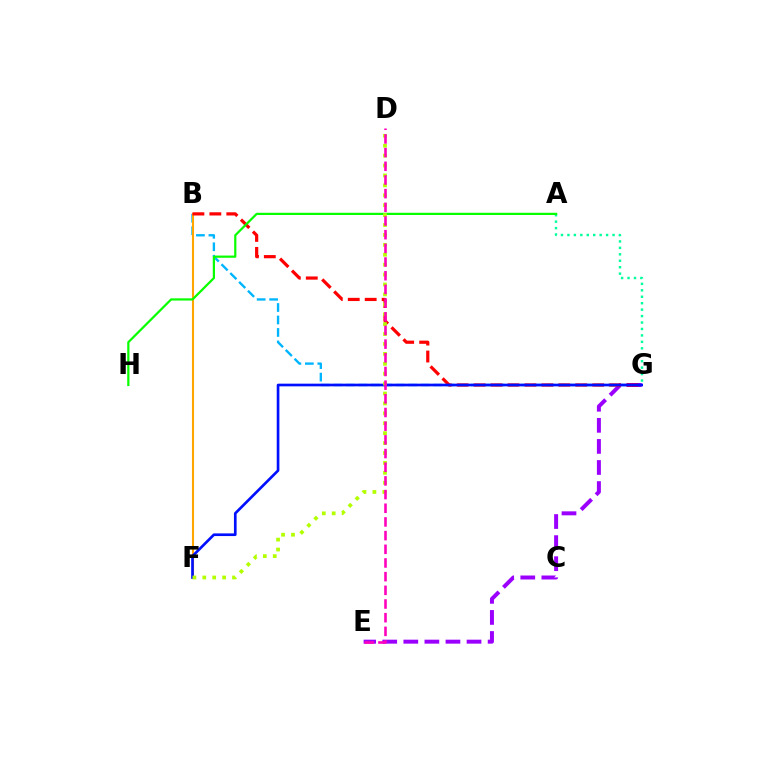{('B', 'G'): [{'color': '#00b5ff', 'line_style': 'dashed', 'thickness': 1.7}, {'color': '#ff0000', 'line_style': 'dashed', 'thickness': 2.3}], ('A', 'G'): [{'color': '#00ff9d', 'line_style': 'dotted', 'thickness': 1.75}], ('B', 'F'): [{'color': '#ffa500', 'line_style': 'solid', 'thickness': 1.51}], ('E', 'G'): [{'color': '#9b00ff', 'line_style': 'dashed', 'thickness': 2.86}], ('F', 'G'): [{'color': '#0010ff', 'line_style': 'solid', 'thickness': 1.92}], ('A', 'H'): [{'color': '#08ff00', 'line_style': 'solid', 'thickness': 1.59}], ('D', 'F'): [{'color': '#b3ff00', 'line_style': 'dotted', 'thickness': 2.69}], ('D', 'E'): [{'color': '#ff00bd', 'line_style': 'dashed', 'thickness': 1.86}]}